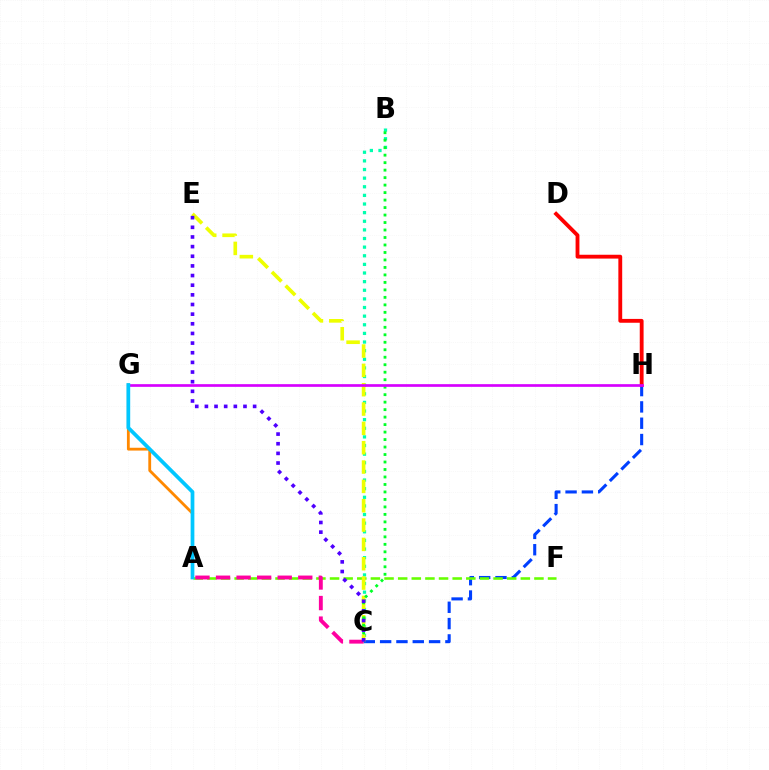{('C', 'H'): [{'color': '#003fff', 'line_style': 'dashed', 'thickness': 2.22}], ('B', 'C'): [{'color': '#00ffaf', 'line_style': 'dotted', 'thickness': 2.34}, {'color': '#00ff27', 'line_style': 'dotted', 'thickness': 2.03}], ('A', 'G'): [{'color': '#ff8800', 'line_style': 'solid', 'thickness': 2.02}, {'color': '#00c7ff', 'line_style': 'solid', 'thickness': 2.69}], ('D', 'H'): [{'color': '#ff0000', 'line_style': 'solid', 'thickness': 2.76}], ('A', 'F'): [{'color': '#66ff00', 'line_style': 'dashed', 'thickness': 1.85}], ('C', 'E'): [{'color': '#eeff00', 'line_style': 'dashed', 'thickness': 2.63}, {'color': '#4f00ff', 'line_style': 'dotted', 'thickness': 2.62}], ('G', 'H'): [{'color': '#d600ff', 'line_style': 'solid', 'thickness': 1.94}], ('A', 'C'): [{'color': '#ff00a0', 'line_style': 'dashed', 'thickness': 2.79}]}